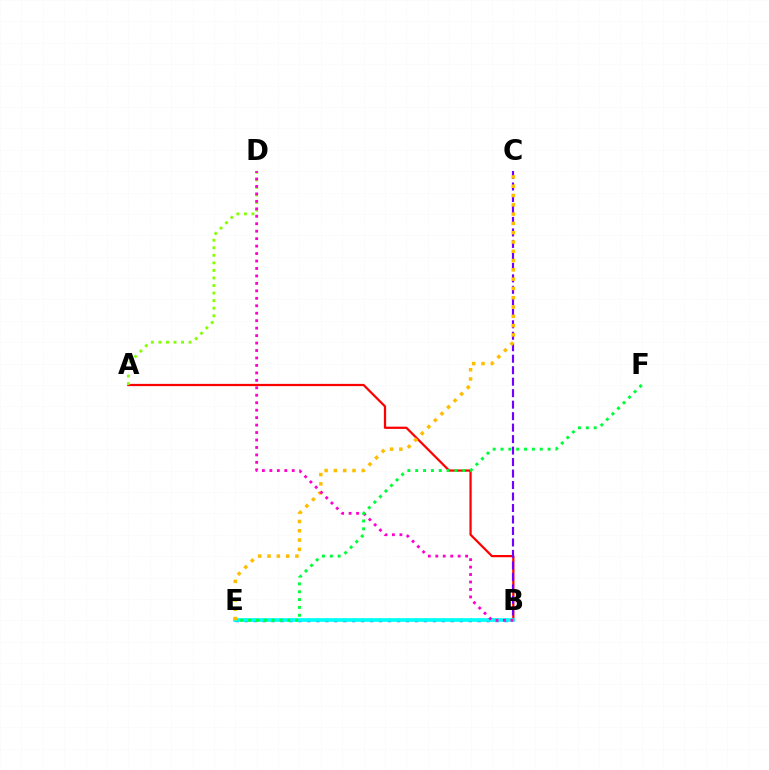{('A', 'B'): [{'color': '#ff0000', 'line_style': 'solid', 'thickness': 1.61}], ('A', 'D'): [{'color': '#84ff00', 'line_style': 'dotted', 'thickness': 2.05}], ('B', 'C'): [{'color': '#7200ff', 'line_style': 'dashed', 'thickness': 1.56}], ('B', 'E'): [{'color': '#004bff', 'line_style': 'dotted', 'thickness': 2.44}, {'color': '#00fff6', 'line_style': 'solid', 'thickness': 2.64}], ('C', 'E'): [{'color': '#ffbd00', 'line_style': 'dotted', 'thickness': 2.52}], ('B', 'D'): [{'color': '#ff00cf', 'line_style': 'dotted', 'thickness': 2.03}], ('E', 'F'): [{'color': '#00ff39', 'line_style': 'dotted', 'thickness': 2.13}]}